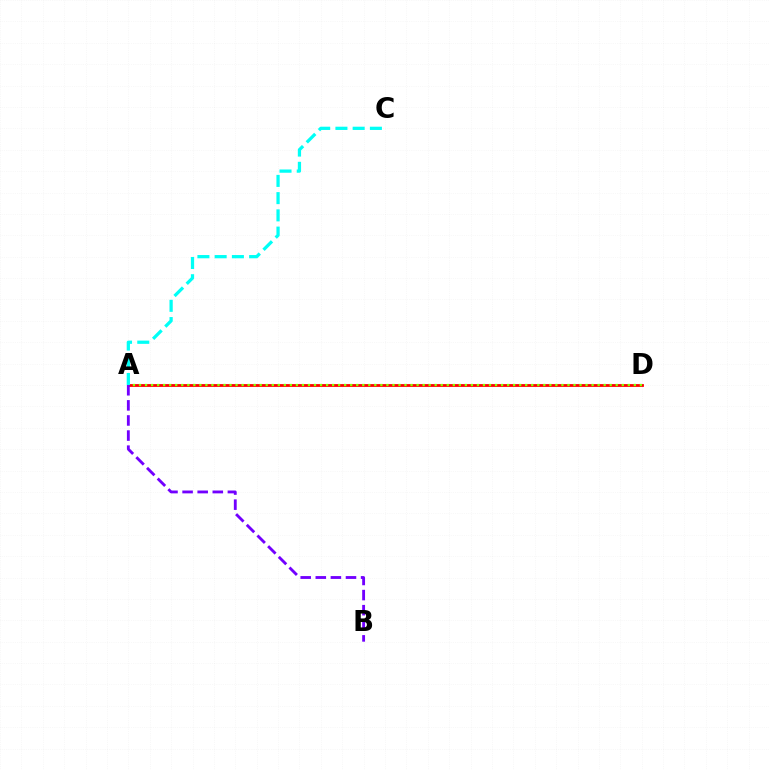{('A', 'D'): [{'color': '#ff0000', 'line_style': 'solid', 'thickness': 2.01}, {'color': '#84ff00', 'line_style': 'dotted', 'thickness': 1.64}], ('A', 'B'): [{'color': '#7200ff', 'line_style': 'dashed', 'thickness': 2.05}], ('A', 'C'): [{'color': '#00fff6', 'line_style': 'dashed', 'thickness': 2.34}]}